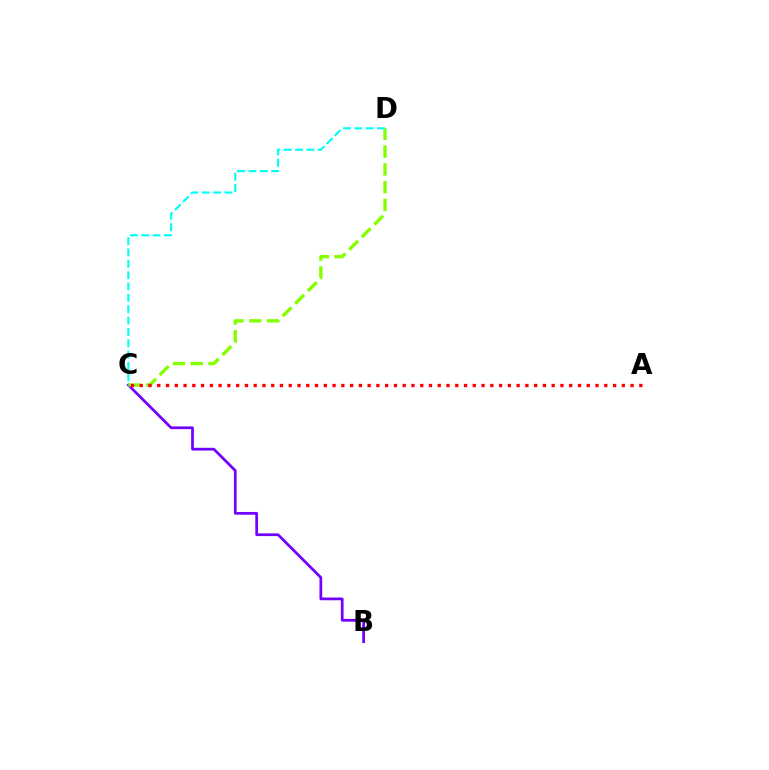{('B', 'C'): [{'color': '#7200ff', 'line_style': 'solid', 'thickness': 1.97}], ('C', 'D'): [{'color': '#84ff00', 'line_style': 'dashed', 'thickness': 2.41}, {'color': '#00fff6', 'line_style': 'dashed', 'thickness': 1.54}], ('A', 'C'): [{'color': '#ff0000', 'line_style': 'dotted', 'thickness': 2.38}]}